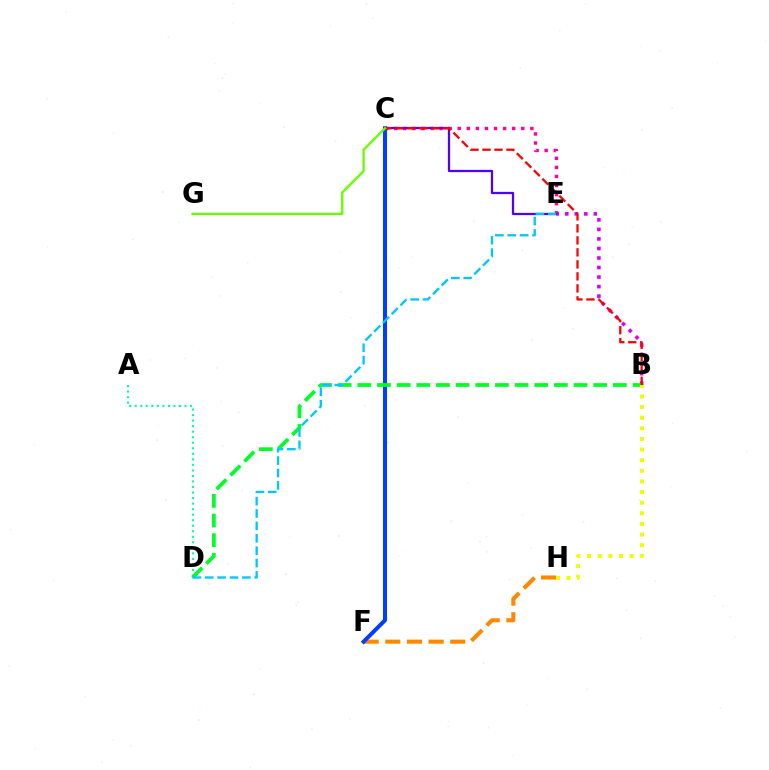{('A', 'D'): [{'color': '#00ffaf', 'line_style': 'dotted', 'thickness': 1.5}], ('F', 'H'): [{'color': '#ff8800', 'line_style': 'dashed', 'thickness': 2.94}], ('B', 'E'): [{'color': '#d600ff', 'line_style': 'dotted', 'thickness': 2.59}], ('C', 'E'): [{'color': '#ff00a0', 'line_style': 'dotted', 'thickness': 2.47}, {'color': '#4f00ff', 'line_style': 'solid', 'thickness': 1.62}], ('C', 'F'): [{'color': '#003fff', 'line_style': 'solid', 'thickness': 2.89}], ('B', 'D'): [{'color': '#00ff27', 'line_style': 'dashed', 'thickness': 2.67}], ('B', 'C'): [{'color': '#ff0000', 'line_style': 'dashed', 'thickness': 1.63}], ('C', 'G'): [{'color': '#66ff00', 'line_style': 'solid', 'thickness': 1.66}], ('D', 'E'): [{'color': '#00c7ff', 'line_style': 'dashed', 'thickness': 1.68}], ('B', 'H'): [{'color': '#eeff00', 'line_style': 'dotted', 'thickness': 2.89}]}